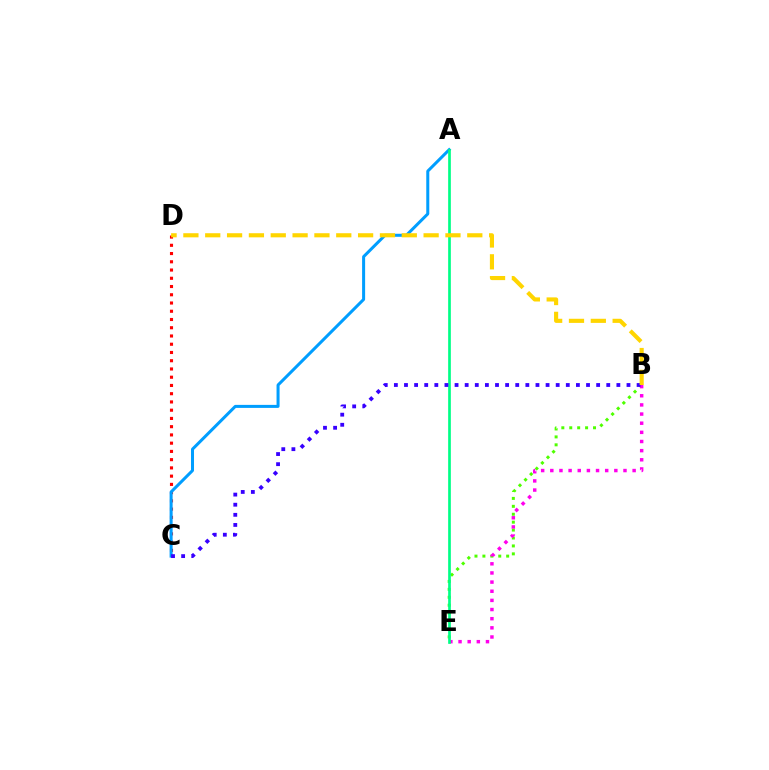{('B', 'E'): [{'color': '#4fff00', 'line_style': 'dotted', 'thickness': 2.15}, {'color': '#ff00ed', 'line_style': 'dotted', 'thickness': 2.49}], ('C', 'D'): [{'color': '#ff0000', 'line_style': 'dotted', 'thickness': 2.24}], ('A', 'C'): [{'color': '#009eff', 'line_style': 'solid', 'thickness': 2.17}], ('A', 'E'): [{'color': '#00ff86', 'line_style': 'solid', 'thickness': 1.94}], ('B', 'C'): [{'color': '#3700ff', 'line_style': 'dotted', 'thickness': 2.75}], ('B', 'D'): [{'color': '#ffd500', 'line_style': 'dashed', 'thickness': 2.97}]}